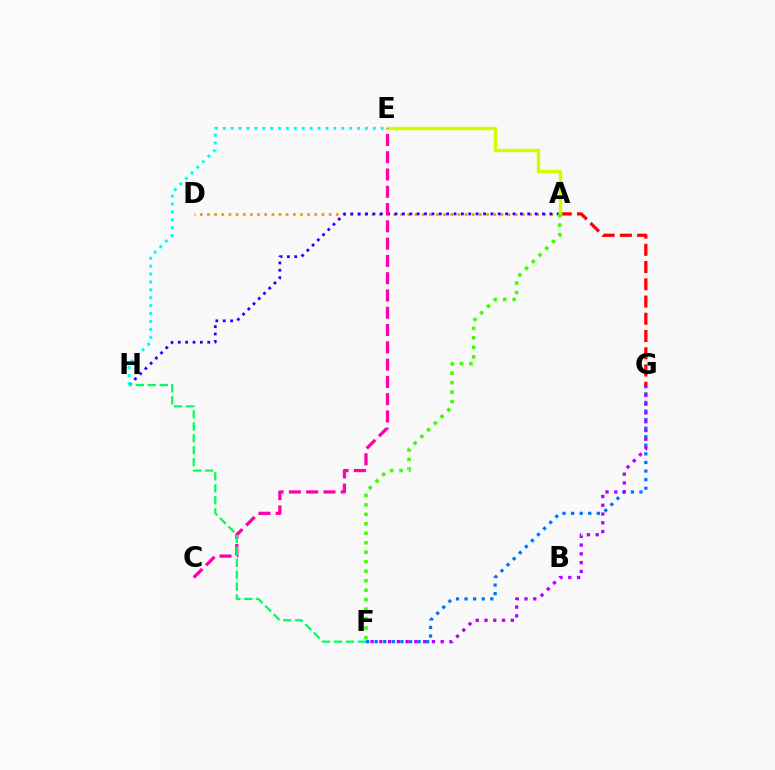{('A', 'D'): [{'color': '#ff9400', 'line_style': 'dotted', 'thickness': 1.94}], ('A', 'H'): [{'color': '#2500ff', 'line_style': 'dotted', 'thickness': 2.0}], ('F', 'G'): [{'color': '#0074ff', 'line_style': 'dotted', 'thickness': 2.33}, {'color': '#b900ff', 'line_style': 'dotted', 'thickness': 2.38}], ('A', 'G'): [{'color': '#ff0000', 'line_style': 'dashed', 'thickness': 2.34}], ('A', 'E'): [{'color': '#d1ff00', 'line_style': 'solid', 'thickness': 2.5}], ('C', 'E'): [{'color': '#ff00ac', 'line_style': 'dashed', 'thickness': 2.35}], ('E', 'H'): [{'color': '#00fff6', 'line_style': 'dotted', 'thickness': 2.15}], ('A', 'F'): [{'color': '#3dff00', 'line_style': 'dotted', 'thickness': 2.57}], ('F', 'H'): [{'color': '#00ff5c', 'line_style': 'dashed', 'thickness': 1.62}]}